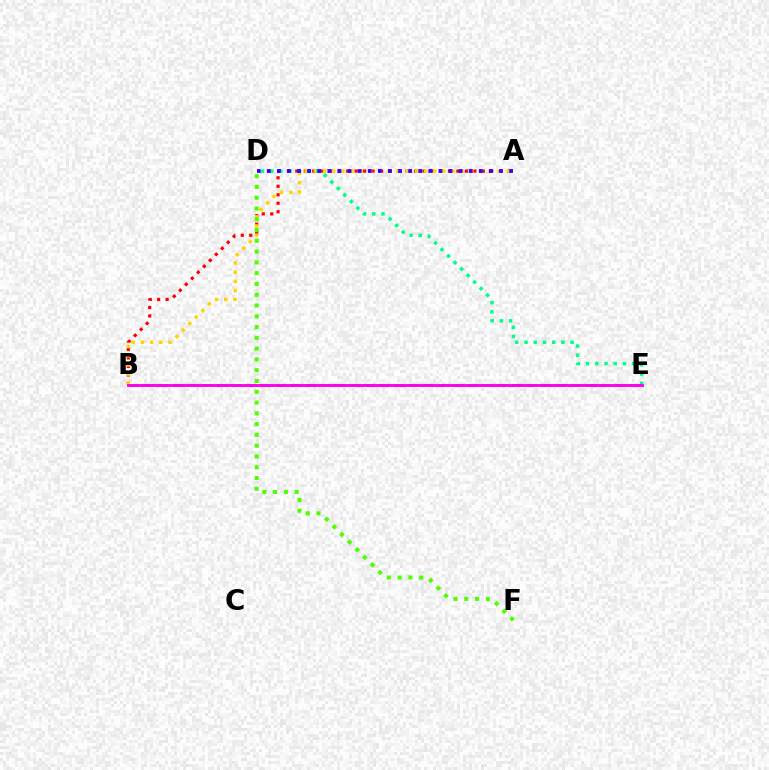{('A', 'B'): [{'color': '#ff0000', 'line_style': 'dotted', 'thickness': 2.3}, {'color': '#ffd500', 'line_style': 'dotted', 'thickness': 2.5}], ('D', 'F'): [{'color': '#4fff00', 'line_style': 'dotted', 'thickness': 2.93}], ('D', 'E'): [{'color': '#00ff86', 'line_style': 'dotted', 'thickness': 2.5}], ('B', 'E'): [{'color': '#009eff', 'line_style': 'dashed', 'thickness': 2.0}, {'color': '#ff00ed', 'line_style': 'solid', 'thickness': 2.06}], ('A', 'D'): [{'color': '#3700ff', 'line_style': 'dotted', 'thickness': 2.74}]}